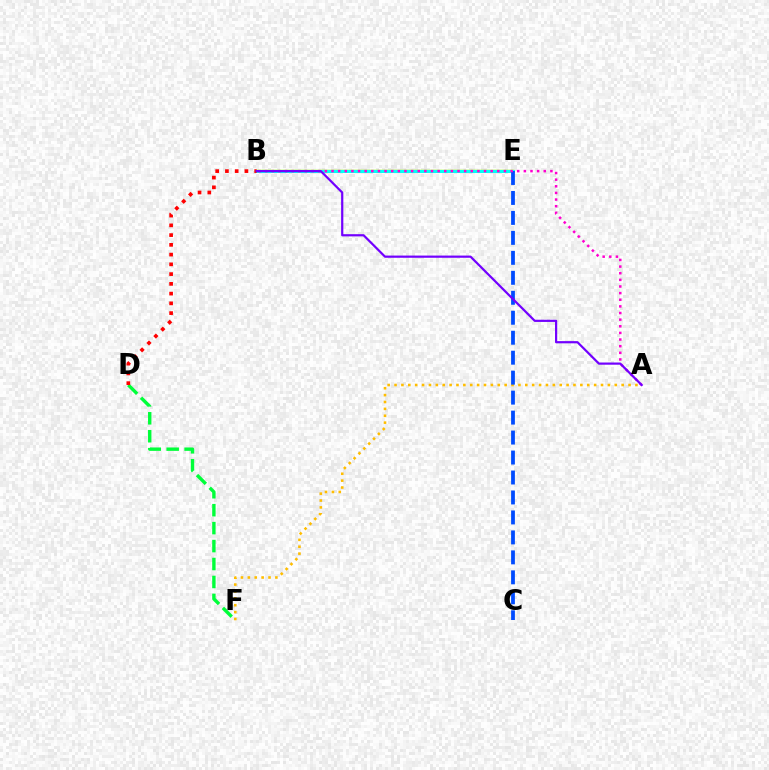{('B', 'E'): [{'color': '#84ff00', 'line_style': 'solid', 'thickness': 1.79}, {'color': '#00fff6', 'line_style': 'solid', 'thickness': 2.15}], ('A', 'F'): [{'color': '#ffbd00', 'line_style': 'dotted', 'thickness': 1.87}], ('C', 'E'): [{'color': '#004bff', 'line_style': 'dashed', 'thickness': 2.71}], ('D', 'F'): [{'color': '#00ff39', 'line_style': 'dashed', 'thickness': 2.44}], ('B', 'D'): [{'color': '#ff0000', 'line_style': 'dotted', 'thickness': 2.65}], ('A', 'B'): [{'color': '#ff00cf', 'line_style': 'dotted', 'thickness': 1.8}, {'color': '#7200ff', 'line_style': 'solid', 'thickness': 1.59}]}